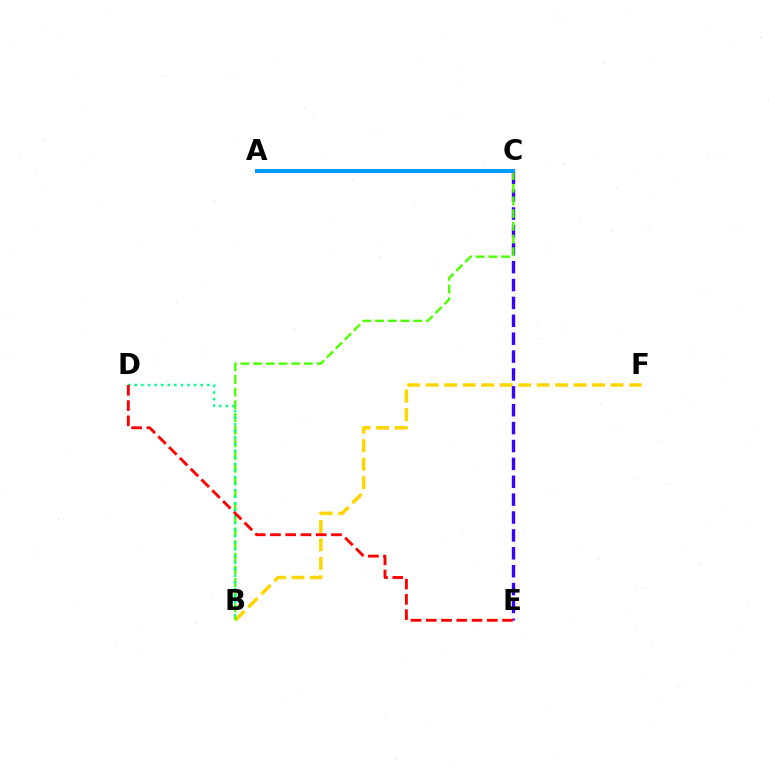{('B', 'F'): [{'color': '#ffd500', 'line_style': 'dashed', 'thickness': 2.51}], ('C', 'E'): [{'color': '#3700ff', 'line_style': 'dashed', 'thickness': 2.43}], ('A', 'C'): [{'color': '#ff00ed', 'line_style': 'solid', 'thickness': 2.71}, {'color': '#009eff', 'line_style': 'solid', 'thickness': 2.83}], ('B', 'C'): [{'color': '#4fff00', 'line_style': 'dashed', 'thickness': 1.73}], ('B', 'D'): [{'color': '#00ff86', 'line_style': 'dotted', 'thickness': 1.79}], ('D', 'E'): [{'color': '#ff0000', 'line_style': 'dashed', 'thickness': 2.07}]}